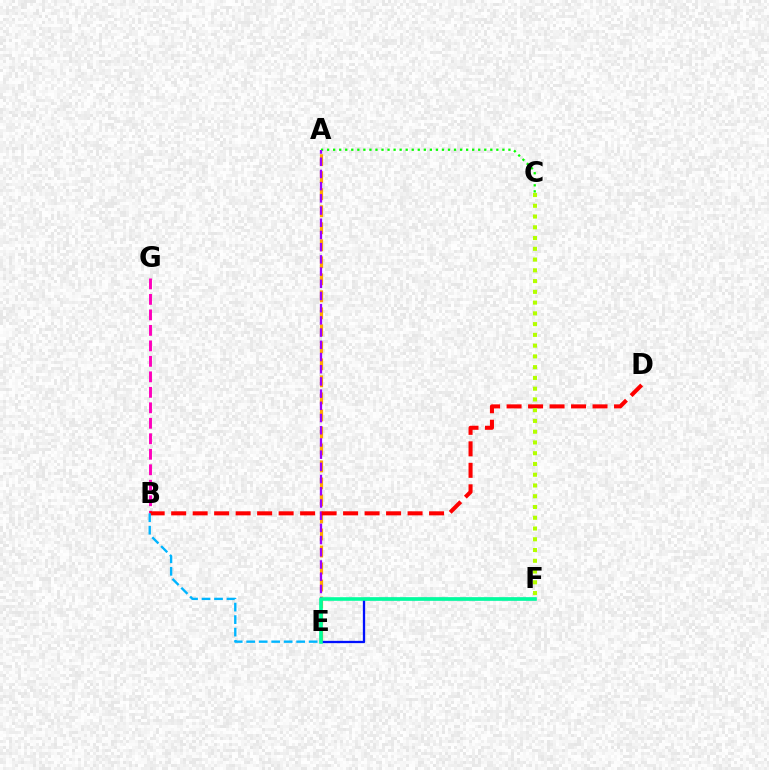{('A', 'E'): [{'color': '#ffa500', 'line_style': 'dashed', 'thickness': 2.31}, {'color': '#9b00ff', 'line_style': 'dashed', 'thickness': 1.66}], ('B', 'G'): [{'color': '#ff00bd', 'line_style': 'dashed', 'thickness': 2.1}], ('A', 'C'): [{'color': '#08ff00', 'line_style': 'dotted', 'thickness': 1.64}], ('B', 'D'): [{'color': '#ff0000', 'line_style': 'dashed', 'thickness': 2.92}], ('B', 'E'): [{'color': '#00b5ff', 'line_style': 'dashed', 'thickness': 1.7}], ('E', 'F'): [{'color': '#0010ff', 'line_style': 'solid', 'thickness': 1.66}, {'color': '#00ff9d', 'line_style': 'solid', 'thickness': 2.6}], ('C', 'F'): [{'color': '#b3ff00', 'line_style': 'dotted', 'thickness': 2.92}]}